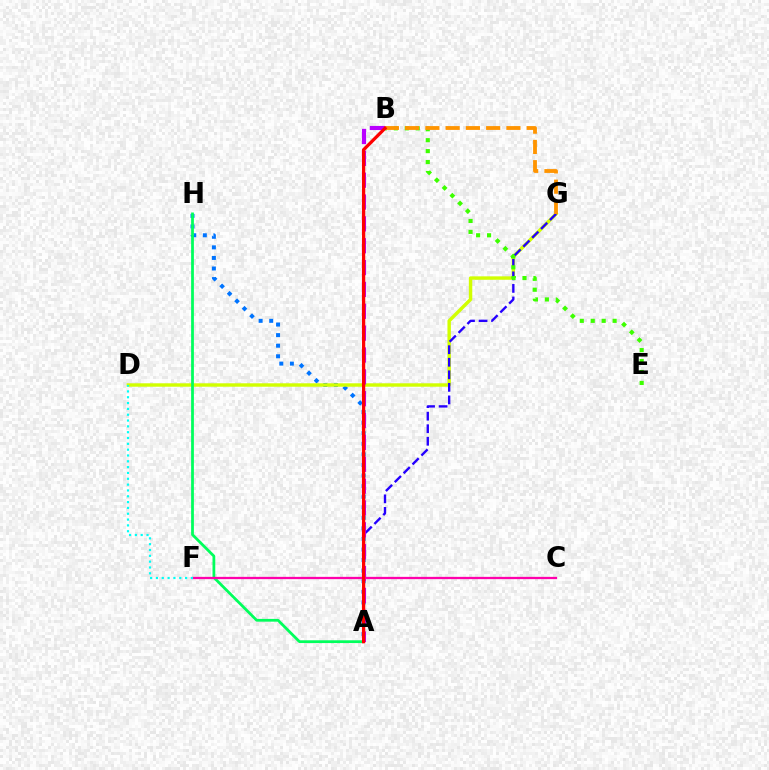{('A', 'H'): [{'color': '#0074ff', 'line_style': 'dotted', 'thickness': 2.87}, {'color': '#00ff5c', 'line_style': 'solid', 'thickness': 1.99}], ('D', 'G'): [{'color': '#d1ff00', 'line_style': 'solid', 'thickness': 2.47}], ('A', 'G'): [{'color': '#2500ff', 'line_style': 'dashed', 'thickness': 1.7}], ('B', 'E'): [{'color': '#3dff00', 'line_style': 'dotted', 'thickness': 2.97}], ('A', 'B'): [{'color': '#b900ff', 'line_style': 'dashed', 'thickness': 2.97}, {'color': '#ff0000', 'line_style': 'solid', 'thickness': 2.34}], ('C', 'F'): [{'color': '#ff00ac', 'line_style': 'solid', 'thickness': 1.64}], ('B', 'G'): [{'color': '#ff9400', 'line_style': 'dashed', 'thickness': 2.75}], ('D', 'F'): [{'color': '#00fff6', 'line_style': 'dotted', 'thickness': 1.58}]}